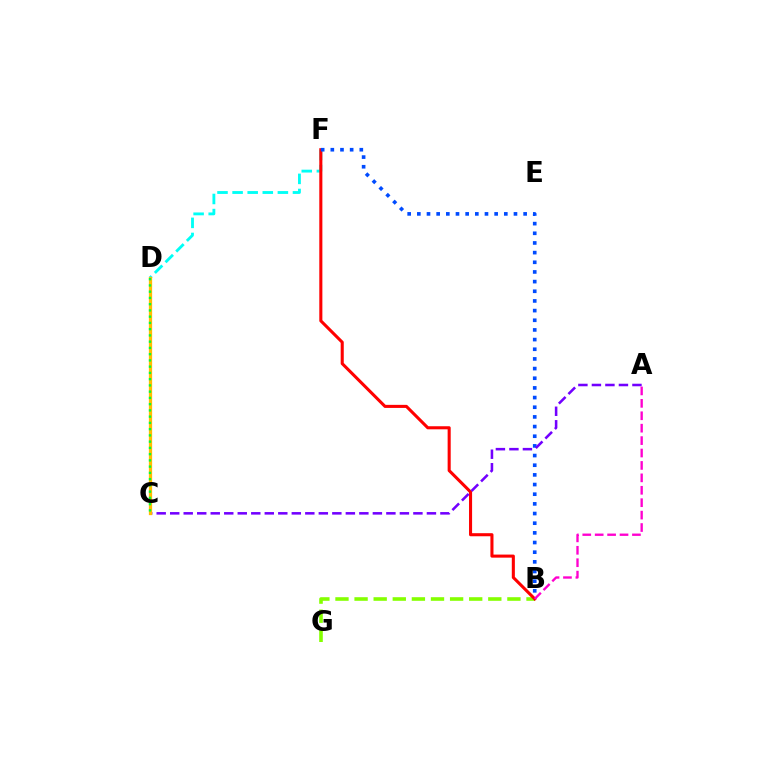{('D', 'F'): [{'color': '#00fff6', 'line_style': 'dashed', 'thickness': 2.05}], ('B', 'G'): [{'color': '#84ff00', 'line_style': 'dashed', 'thickness': 2.6}], ('B', 'F'): [{'color': '#ff0000', 'line_style': 'solid', 'thickness': 2.21}, {'color': '#004bff', 'line_style': 'dotted', 'thickness': 2.63}], ('A', 'B'): [{'color': '#ff00cf', 'line_style': 'dashed', 'thickness': 1.69}], ('A', 'C'): [{'color': '#7200ff', 'line_style': 'dashed', 'thickness': 1.84}], ('C', 'D'): [{'color': '#ffbd00', 'line_style': 'solid', 'thickness': 2.35}, {'color': '#00ff39', 'line_style': 'dotted', 'thickness': 1.7}]}